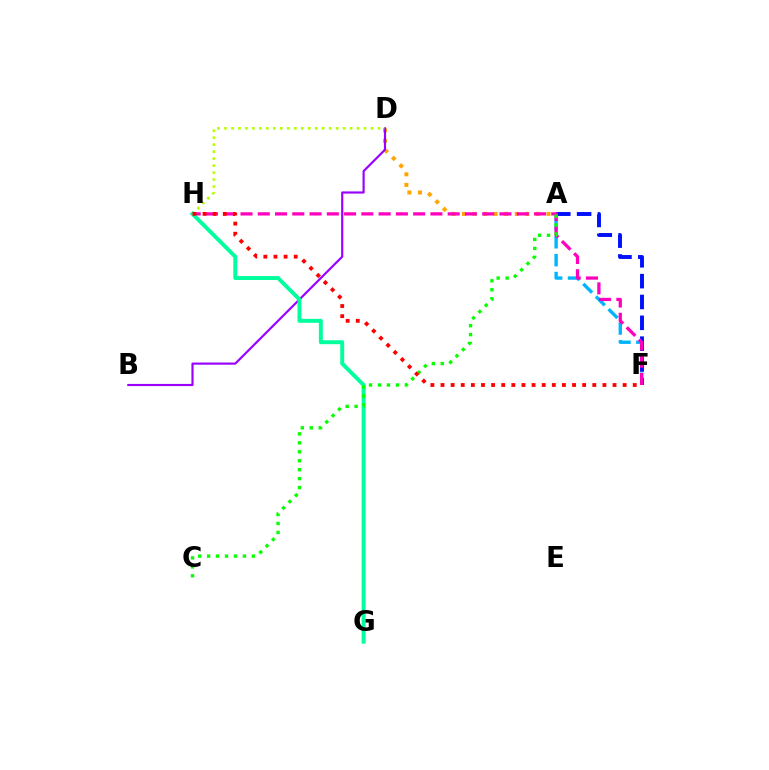{('A', 'D'): [{'color': '#ffa500', 'line_style': 'dotted', 'thickness': 2.87}], ('B', 'D'): [{'color': '#9b00ff', 'line_style': 'solid', 'thickness': 1.56}], ('A', 'F'): [{'color': '#00b5ff', 'line_style': 'dashed', 'thickness': 2.43}, {'color': '#0010ff', 'line_style': 'dashed', 'thickness': 2.83}], ('F', 'H'): [{'color': '#ff00bd', 'line_style': 'dashed', 'thickness': 2.35}, {'color': '#ff0000', 'line_style': 'dotted', 'thickness': 2.75}], ('D', 'H'): [{'color': '#b3ff00', 'line_style': 'dotted', 'thickness': 1.9}], ('G', 'H'): [{'color': '#00ff9d', 'line_style': 'solid', 'thickness': 2.84}], ('A', 'C'): [{'color': '#08ff00', 'line_style': 'dotted', 'thickness': 2.43}]}